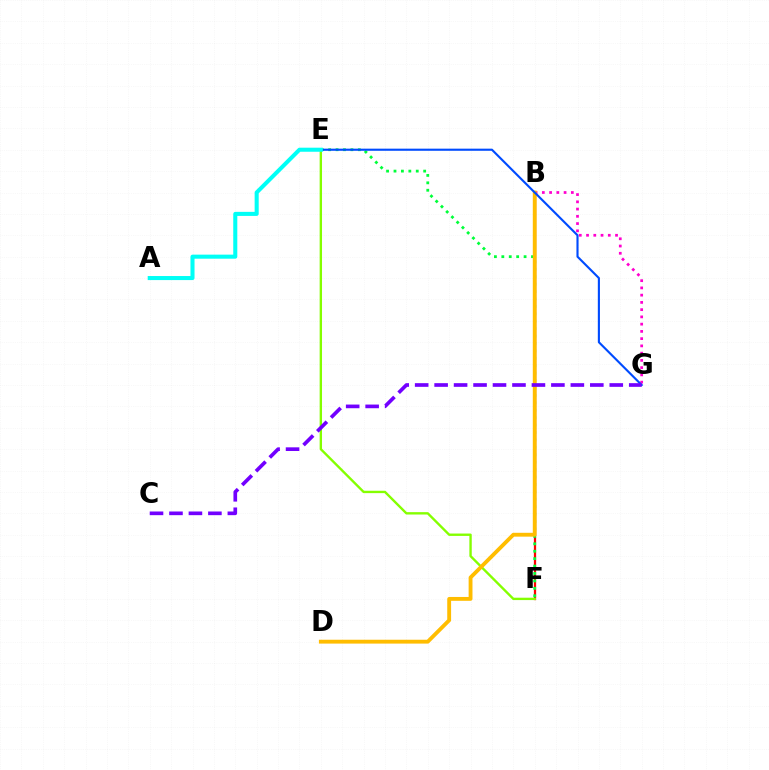{('B', 'F'): [{'color': '#ff0000', 'line_style': 'solid', 'thickness': 1.63}], ('E', 'F'): [{'color': '#00ff39', 'line_style': 'dotted', 'thickness': 2.02}, {'color': '#84ff00', 'line_style': 'solid', 'thickness': 1.71}], ('B', 'G'): [{'color': '#ff00cf', 'line_style': 'dotted', 'thickness': 1.97}], ('B', 'D'): [{'color': '#ffbd00', 'line_style': 'solid', 'thickness': 2.77}], ('E', 'G'): [{'color': '#004bff', 'line_style': 'solid', 'thickness': 1.53}], ('C', 'G'): [{'color': '#7200ff', 'line_style': 'dashed', 'thickness': 2.64}], ('A', 'E'): [{'color': '#00fff6', 'line_style': 'solid', 'thickness': 2.92}]}